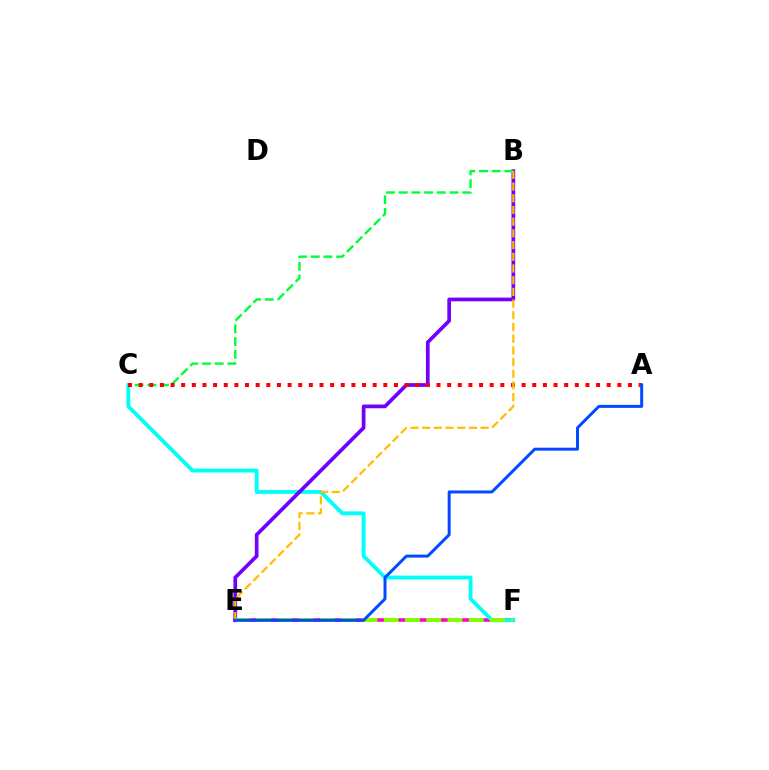{('E', 'F'): [{'color': '#ff00cf', 'line_style': 'solid', 'thickness': 2.59}, {'color': '#84ff00', 'line_style': 'dashed', 'thickness': 2.89}], ('C', 'F'): [{'color': '#00fff6', 'line_style': 'solid', 'thickness': 2.78}], ('B', 'E'): [{'color': '#7200ff', 'line_style': 'solid', 'thickness': 2.66}, {'color': '#ffbd00', 'line_style': 'dashed', 'thickness': 1.59}], ('B', 'C'): [{'color': '#00ff39', 'line_style': 'dashed', 'thickness': 1.73}], ('A', 'C'): [{'color': '#ff0000', 'line_style': 'dotted', 'thickness': 2.89}], ('A', 'E'): [{'color': '#004bff', 'line_style': 'solid', 'thickness': 2.14}]}